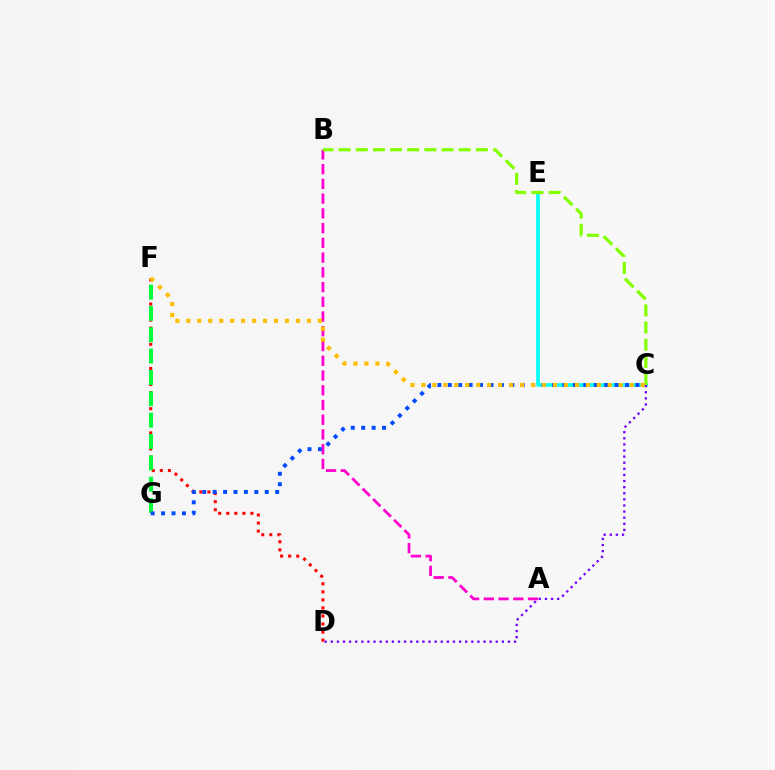{('D', 'F'): [{'color': '#ff0000', 'line_style': 'dotted', 'thickness': 2.19}], ('A', 'B'): [{'color': '#ff00cf', 'line_style': 'dashed', 'thickness': 2.0}], ('F', 'G'): [{'color': '#00ff39', 'line_style': 'dashed', 'thickness': 2.9}], ('C', 'E'): [{'color': '#00fff6', 'line_style': 'solid', 'thickness': 2.62}], ('C', 'G'): [{'color': '#004bff', 'line_style': 'dotted', 'thickness': 2.83}], ('B', 'C'): [{'color': '#84ff00', 'line_style': 'dashed', 'thickness': 2.33}], ('C', 'D'): [{'color': '#7200ff', 'line_style': 'dotted', 'thickness': 1.66}], ('C', 'F'): [{'color': '#ffbd00', 'line_style': 'dotted', 'thickness': 2.98}]}